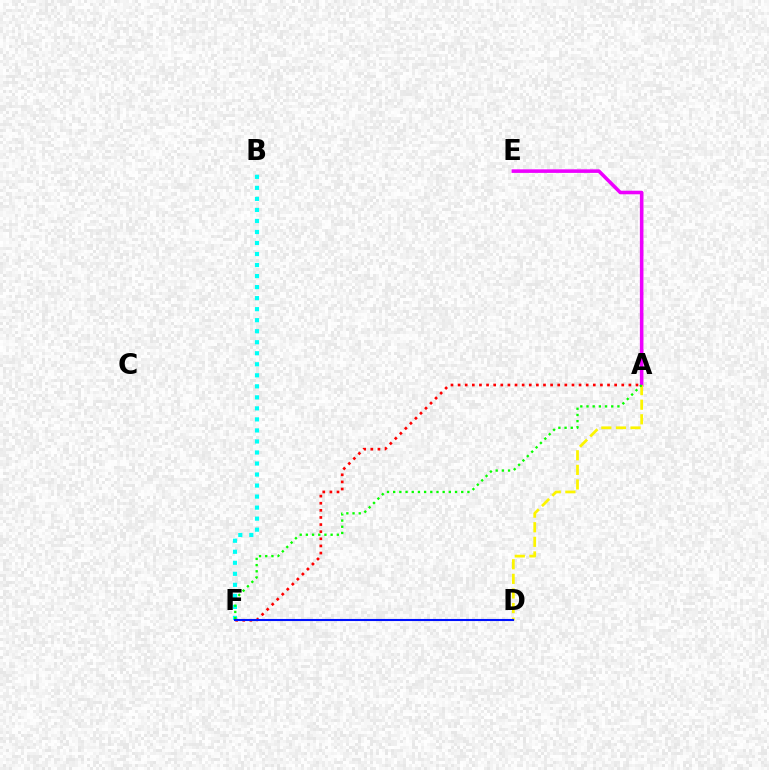{('A', 'E'): [{'color': '#ee00ff', 'line_style': 'solid', 'thickness': 2.57}], ('B', 'F'): [{'color': '#00fff6', 'line_style': 'dotted', 'thickness': 3.0}], ('A', 'F'): [{'color': '#ff0000', 'line_style': 'dotted', 'thickness': 1.93}, {'color': '#08ff00', 'line_style': 'dotted', 'thickness': 1.68}], ('A', 'D'): [{'color': '#fcf500', 'line_style': 'dashed', 'thickness': 1.98}], ('D', 'F'): [{'color': '#0010ff', 'line_style': 'solid', 'thickness': 1.5}]}